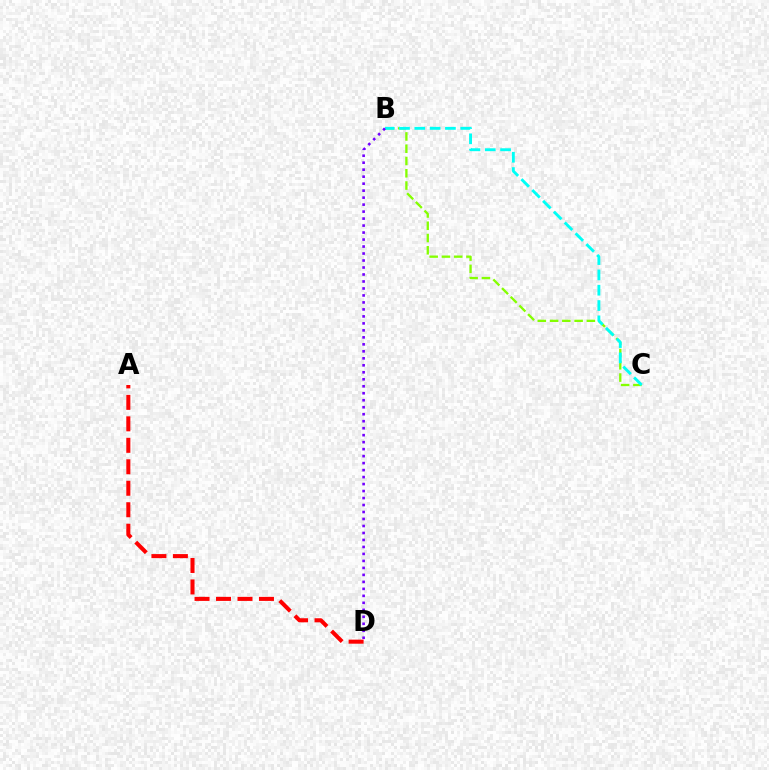{('B', 'C'): [{'color': '#84ff00', 'line_style': 'dashed', 'thickness': 1.67}, {'color': '#00fff6', 'line_style': 'dashed', 'thickness': 2.08}], ('A', 'D'): [{'color': '#ff0000', 'line_style': 'dashed', 'thickness': 2.92}], ('B', 'D'): [{'color': '#7200ff', 'line_style': 'dotted', 'thickness': 1.9}]}